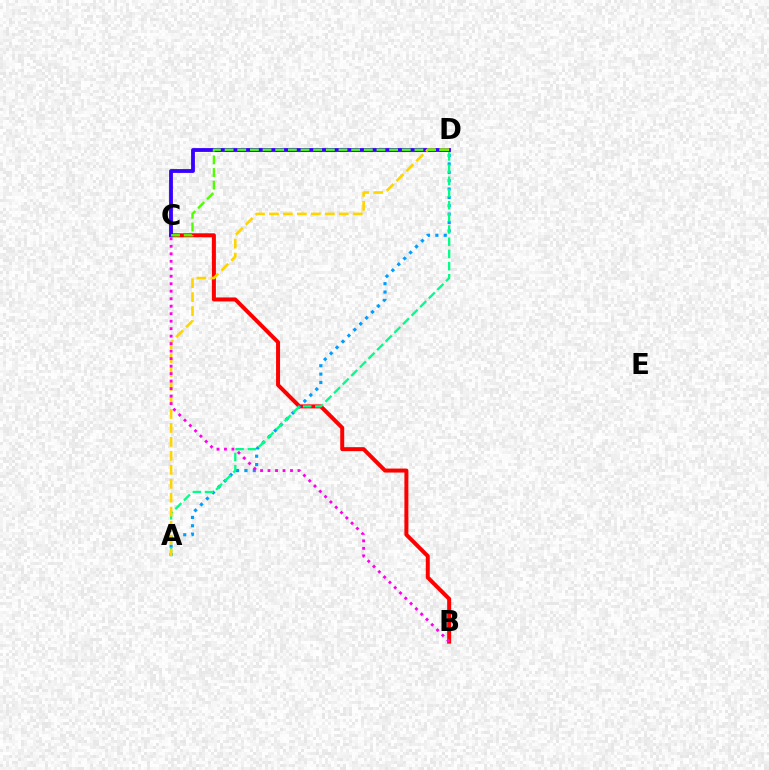{('B', 'C'): [{'color': '#ff0000', 'line_style': 'solid', 'thickness': 2.87}, {'color': '#ff00ed', 'line_style': 'dotted', 'thickness': 2.03}], ('A', 'D'): [{'color': '#009eff', 'line_style': 'dotted', 'thickness': 2.27}, {'color': '#00ff86', 'line_style': 'dashed', 'thickness': 1.65}, {'color': '#ffd500', 'line_style': 'dashed', 'thickness': 1.9}], ('C', 'D'): [{'color': '#3700ff', 'line_style': 'solid', 'thickness': 2.75}, {'color': '#4fff00', 'line_style': 'dashed', 'thickness': 1.72}]}